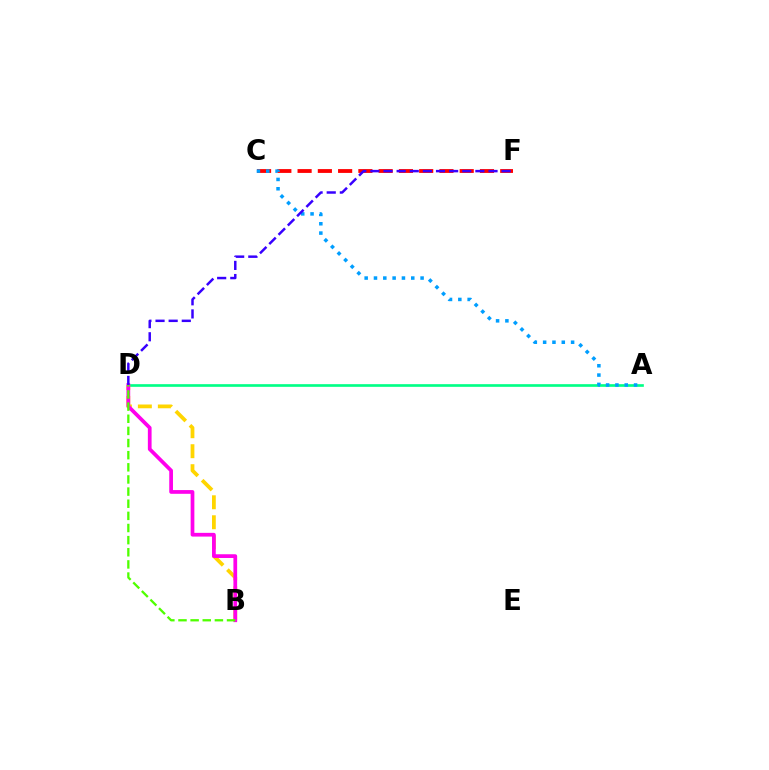{('A', 'D'): [{'color': '#00ff86', 'line_style': 'solid', 'thickness': 1.92}], ('C', 'F'): [{'color': '#ff0000', 'line_style': 'dashed', 'thickness': 2.75}], ('B', 'D'): [{'color': '#ffd500', 'line_style': 'dashed', 'thickness': 2.71}, {'color': '#ff00ed', 'line_style': 'solid', 'thickness': 2.69}, {'color': '#4fff00', 'line_style': 'dashed', 'thickness': 1.65}], ('A', 'C'): [{'color': '#009eff', 'line_style': 'dotted', 'thickness': 2.53}], ('D', 'F'): [{'color': '#3700ff', 'line_style': 'dashed', 'thickness': 1.78}]}